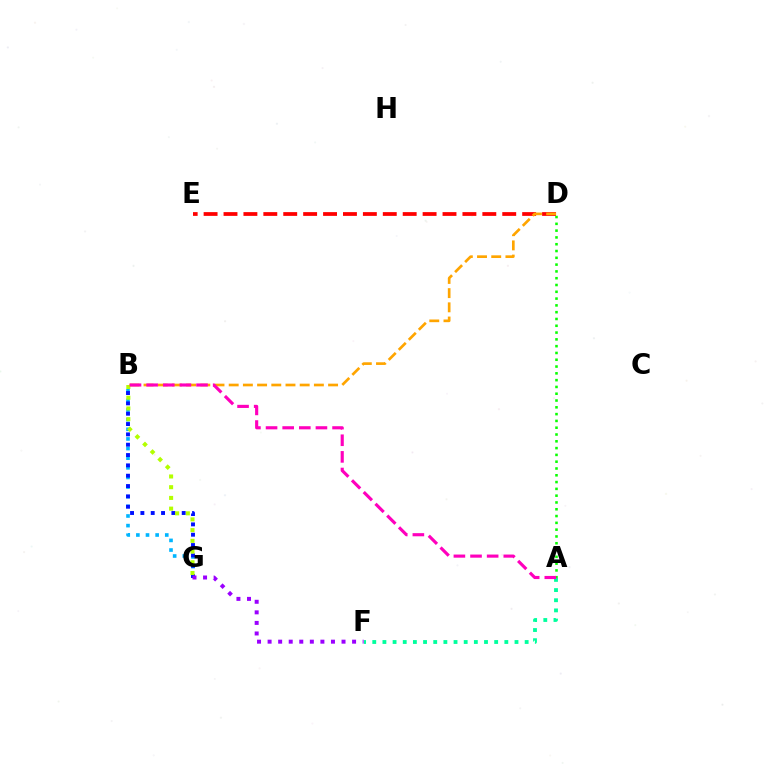{('B', 'G'): [{'color': '#00b5ff', 'line_style': 'dotted', 'thickness': 2.62}, {'color': '#0010ff', 'line_style': 'dotted', 'thickness': 2.81}, {'color': '#b3ff00', 'line_style': 'dotted', 'thickness': 2.91}], ('A', 'D'): [{'color': '#08ff00', 'line_style': 'dotted', 'thickness': 1.85}], ('D', 'E'): [{'color': '#ff0000', 'line_style': 'dashed', 'thickness': 2.7}], ('A', 'F'): [{'color': '#00ff9d', 'line_style': 'dotted', 'thickness': 2.76}], ('F', 'G'): [{'color': '#9b00ff', 'line_style': 'dotted', 'thickness': 2.87}], ('B', 'D'): [{'color': '#ffa500', 'line_style': 'dashed', 'thickness': 1.93}], ('A', 'B'): [{'color': '#ff00bd', 'line_style': 'dashed', 'thickness': 2.26}]}